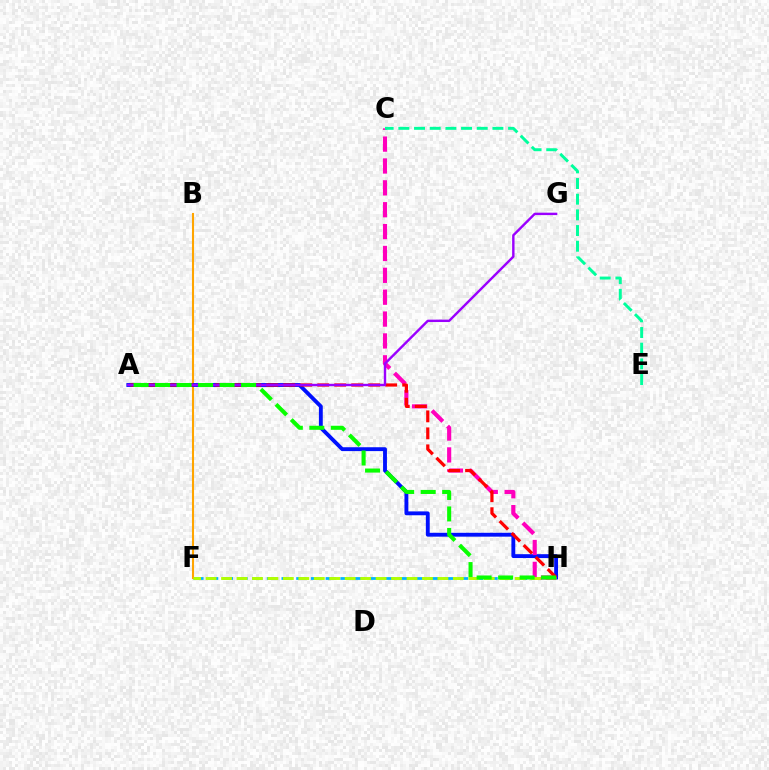{('F', 'H'): [{'color': '#00b5ff', 'line_style': 'dashed', 'thickness': 2.0}, {'color': '#b3ff00', 'line_style': 'dashed', 'thickness': 2.1}], ('B', 'F'): [{'color': '#ffa500', 'line_style': 'solid', 'thickness': 1.5}], ('A', 'H'): [{'color': '#0010ff', 'line_style': 'solid', 'thickness': 2.78}, {'color': '#ff0000', 'line_style': 'dashed', 'thickness': 2.31}, {'color': '#08ff00', 'line_style': 'dashed', 'thickness': 2.92}], ('C', 'H'): [{'color': '#ff00bd', 'line_style': 'dashed', 'thickness': 2.97}], ('C', 'E'): [{'color': '#00ff9d', 'line_style': 'dashed', 'thickness': 2.13}], ('A', 'G'): [{'color': '#9b00ff', 'line_style': 'solid', 'thickness': 1.73}]}